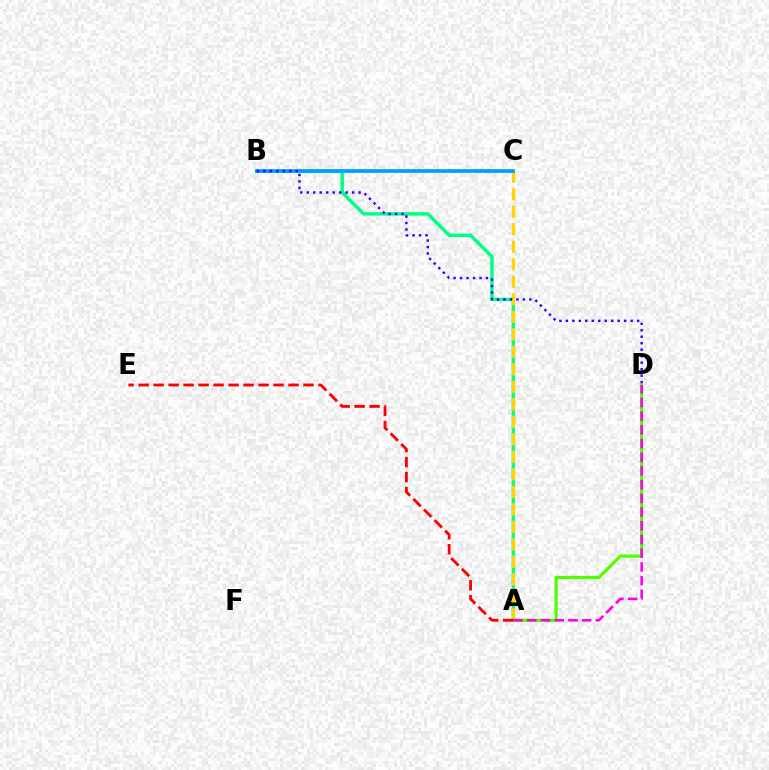{('A', 'B'): [{'color': '#00ff86', 'line_style': 'solid', 'thickness': 2.48}], ('A', 'C'): [{'color': '#ffd500', 'line_style': 'dashed', 'thickness': 2.38}], ('A', 'D'): [{'color': '#4fff00', 'line_style': 'solid', 'thickness': 2.31}, {'color': '#ff00ed', 'line_style': 'dashed', 'thickness': 1.86}], ('B', 'C'): [{'color': '#009eff', 'line_style': 'solid', 'thickness': 2.66}], ('A', 'E'): [{'color': '#ff0000', 'line_style': 'dashed', 'thickness': 2.04}], ('B', 'D'): [{'color': '#3700ff', 'line_style': 'dotted', 'thickness': 1.76}]}